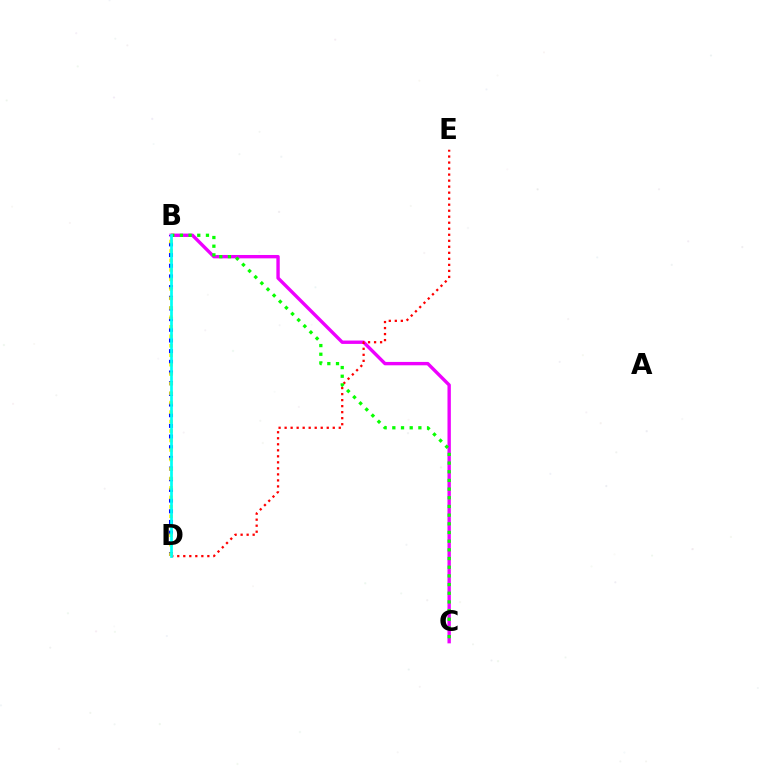{('B', 'C'): [{'color': '#ee00ff', 'line_style': 'solid', 'thickness': 2.43}, {'color': '#08ff00', 'line_style': 'dotted', 'thickness': 2.36}], ('D', 'E'): [{'color': '#ff0000', 'line_style': 'dotted', 'thickness': 1.64}], ('B', 'D'): [{'color': '#0010ff', 'line_style': 'dotted', 'thickness': 2.9}, {'color': '#fcf500', 'line_style': 'dotted', 'thickness': 2.57}, {'color': '#00fff6', 'line_style': 'solid', 'thickness': 1.95}]}